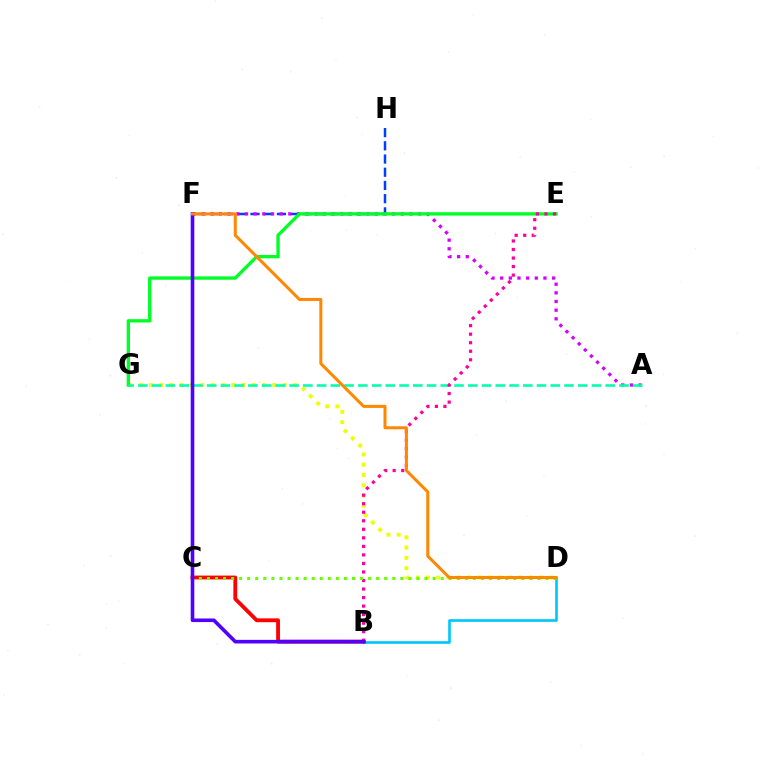{('F', 'H'): [{'color': '#003fff', 'line_style': 'dashed', 'thickness': 1.79}], ('B', 'D'): [{'color': '#00c7ff', 'line_style': 'solid', 'thickness': 1.91}], ('D', 'G'): [{'color': '#eeff00', 'line_style': 'dotted', 'thickness': 2.79}], ('A', 'F'): [{'color': '#d600ff', 'line_style': 'dotted', 'thickness': 2.35}], ('E', 'G'): [{'color': '#00ff27', 'line_style': 'solid', 'thickness': 2.41}], ('A', 'G'): [{'color': '#00ffaf', 'line_style': 'dashed', 'thickness': 1.87}], ('B', 'C'): [{'color': '#ff0000', 'line_style': 'solid', 'thickness': 2.75}], ('B', 'E'): [{'color': '#ff00a0', 'line_style': 'dotted', 'thickness': 2.32}], ('C', 'D'): [{'color': '#66ff00', 'line_style': 'dotted', 'thickness': 2.19}], ('B', 'F'): [{'color': '#4f00ff', 'line_style': 'solid', 'thickness': 2.59}], ('D', 'F'): [{'color': '#ff8800', 'line_style': 'solid', 'thickness': 2.18}]}